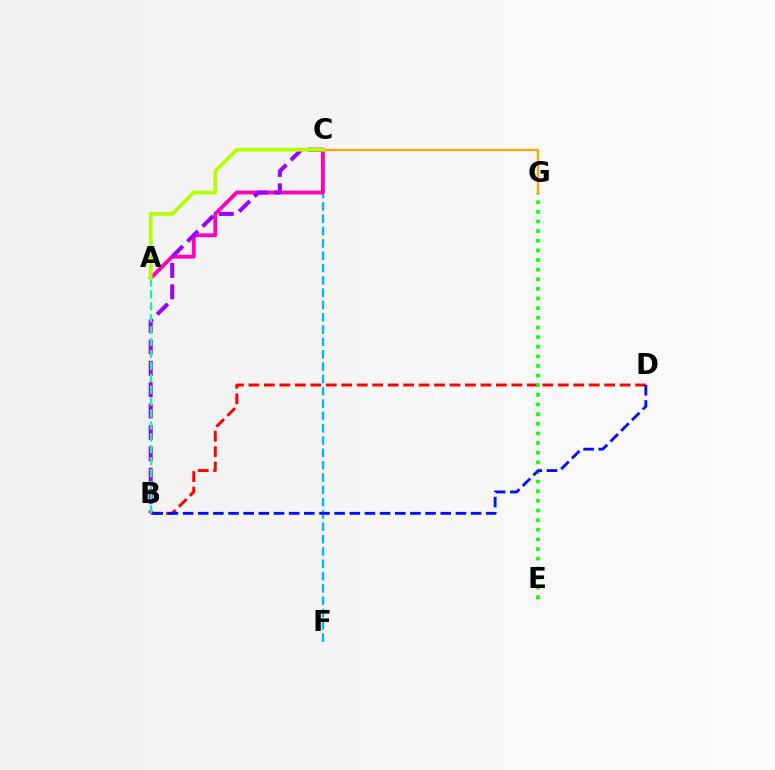{('C', 'F'): [{'color': '#00b5ff', 'line_style': 'dashed', 'thickness': 1.67}], ('B', 'D'): [{'color': '#ff0000', 'line_style': 'dashed', 'thickness': 2.1}, {'color': '#0010ff', 'line_style': 'dashed', 'thickness': 2.06}], ('E', 'G'): [{'color': '#08ff00', 'line_style': 'dotted', 'thickness': 2.62}], ('A', 'C'): [{'color': '#ff00bd', 'line_style': 'solid', 'thickness': 2.78}, {'color': '#b3ff00', 'line_style': 'solid', 'thickness': 2.69}], ('B', 'C'): [{'color': '#9b00ff', 'line_style': 'dashed', 'thickness': 2.9}], ('C', 'G'): [{'color': '#ffa500', 'line_style': 'solid', 'thickness': 1.62}], ('A', 'B'): [{'color': '#00ff9d', 'line_style': 'dashed', 'thickness': 1.62}]}